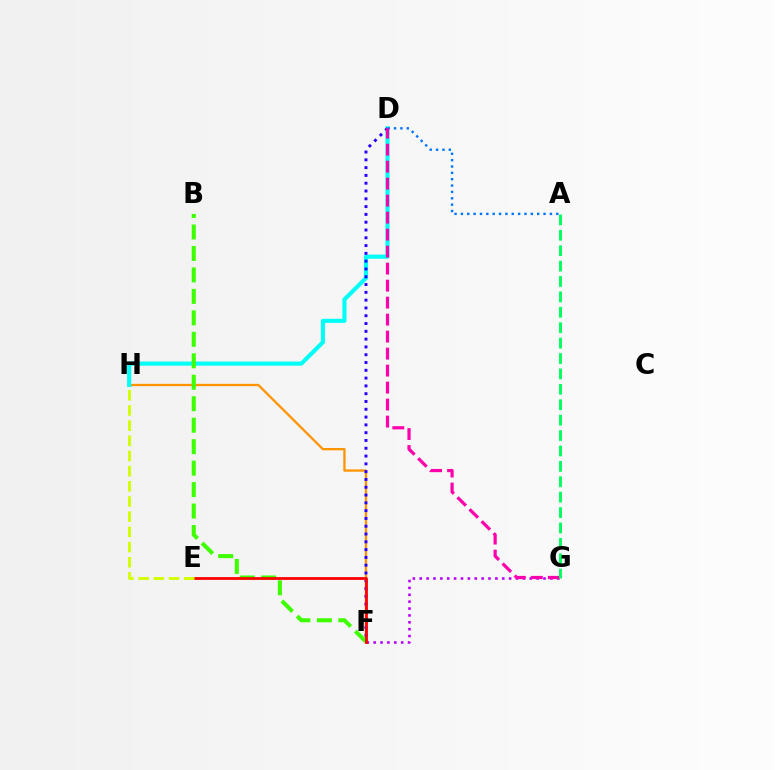{('F', 'H'): [{'color': '#ff9400', 'line_style': 'solid', 'thickness': 1.66}], ('D', 'H'): [{'color': '#00fff6', 'line_style': 'solid', 'thickness': 2.97}], ('F', 'G'): [{'color': '#b900ff', 'line_style': 'dotted', 'thickness': 1.87}], ('D', 'F'): [{'color': '#2500ff', 'line_style': 'dotted', 'thickness': 2.12}], ('A', 'D'): [{'color': '#0074ff', 'line_style': 'dotted', 'thickness': 1.73}], ('D', 'G'): [{'color': '#ff00ac', 'line_style': 'dashed', 'thickness': 2.31}], ('B', 'F'): [{'color': '#3dff00', 'line_style': 'dashed', 'thickness': 2.92}], ('E', 'F'): [{'color': '#ff0000', 'line_style': 'solid', 'thickness': 2.0}], ('A', 'G'): [{'color': '#00ff5c', 'line_style': 'dashed', 'thickness': 2.09}], ('E', 'H'): [{'color': '#d1ff00', 'line_style': 'dashed', 'thickness': 2.06}]}